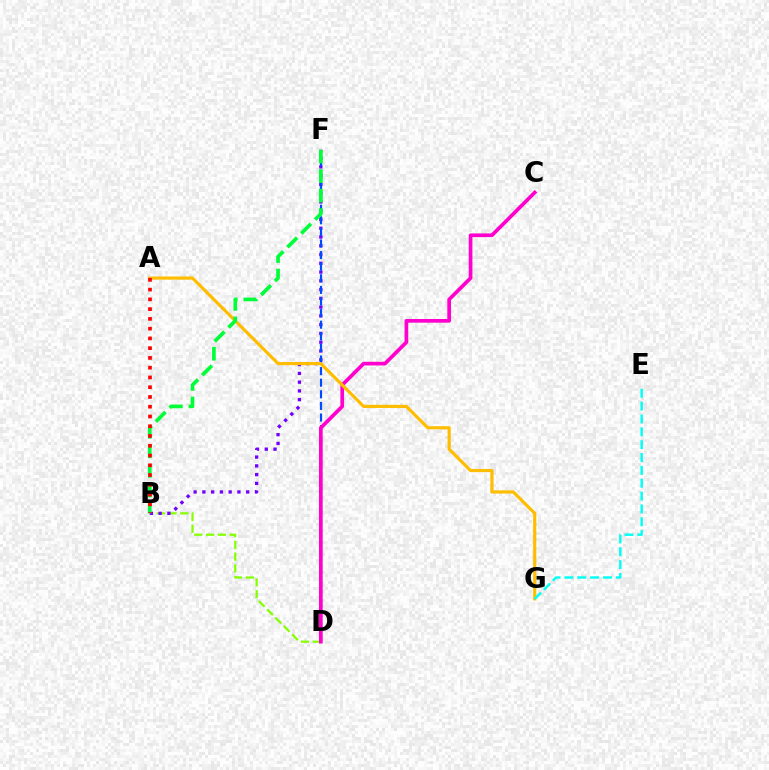{('B', 'D'): [{'color': '#84ff00', 'line_style': 'dashed', 'thickness': 1.6}], ('B', 'F'): [{'color': '#7200ff', 'line_style': 'dotted', 'thickness': 2.38}, {'color': '#00ff39', 'line_style': 'dashed', 'thickness': 2.65}], ('D', 'F'): [{'color': '#004bff', 'line_style': 'dashed', 'thickness': 1.58}], ('C', 'D'): [{'color': '#ff00cf', 'line_style': 'solid', 'thickness': 2.66}], ('A', 'G'): [{'color': '#ffbd00', 'line_style': 'solid', 'thickness': 2.27}], ('E', 'G'): [{'color': '#00fff6', 'line_style': 'dashed', 'thickness': 1.75}], ('A', 'B'): [{'color': '#ff0000', 'line_style': 'dotted', 'thickness': 2.65}]}